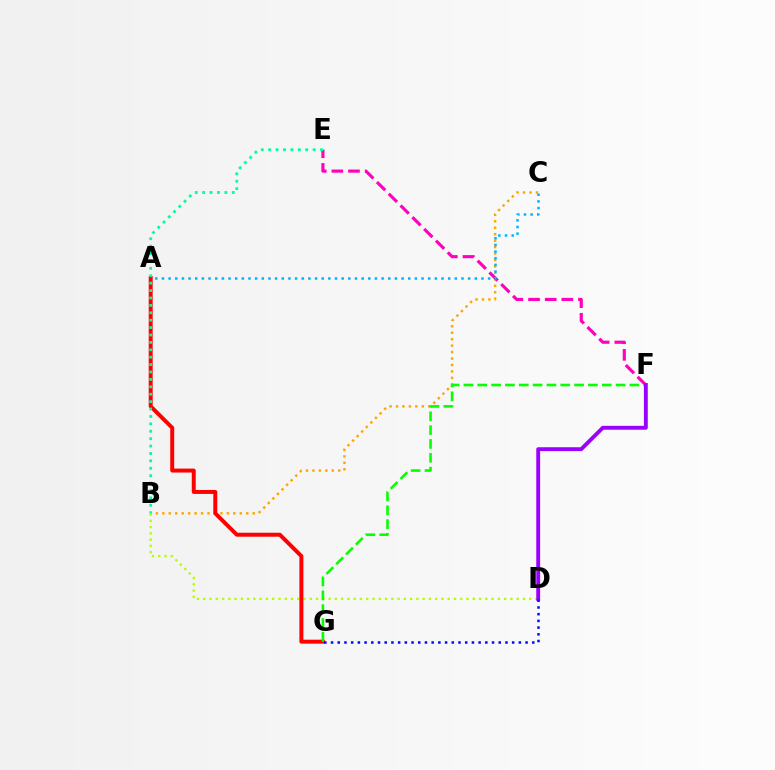{('B', 'C'): [{'color': '#ffa500', 'line_style': 'dotted', 'thickness': 1.75}], ('E', 'F'): [{'color': '#ff00bd', 'line_style': 'dashed', 'thickness': 2.26}], ('B', 'D'): [{'color': '#b3ff00', 'line_style': 'dotted', 'thickness': 1.7}], ('A', 'G'): [{'color': '#ff0000', 'line_style': 'solid', 'thickness': 2.85}], ('F', 'G'): [{'color': '#08ff00', 'line_style': 'dashed', 'thickness': 1.88}], ('D', 'F'): [{'color': '#9b00ff', 'line_style': 'solid', 'thickness': 2.79}], ('A', 'C'): [{'color': '#00b5ff', 'line_style': 'dotted', 'thickness': 1.81}], ('D', 'G'): [{'color': '#0010ff', 'line_style': 'dotted', 'thickness': 1.82}], ('B', 'E'): [{'color': '#00ff9d', 'line_style': 'dotted', 'thickness': 2.01}]}